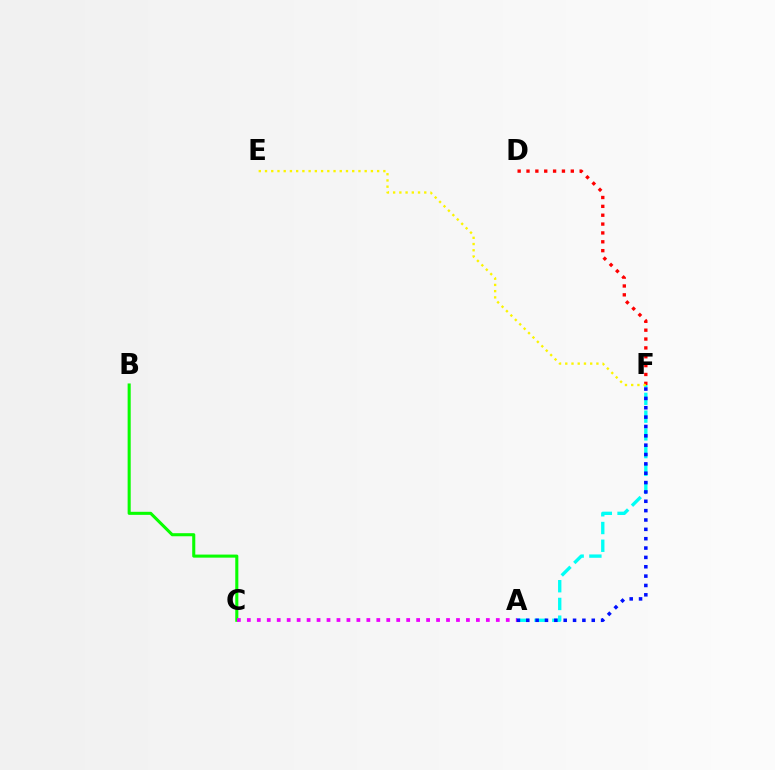{('A', 'F'): [{'color': '#00fff6', 'line_style': 'dashed', 'thickness': 2.41}, {'color': '#0010ff', 'line_style': 'dotted', 'thickness': 2.54}], ('D', 'F'): [{'color': '#ff0000', 'line_style': 'dotted', 'thickness': 2.41}], ('B', 'C'): [{'color': '#08ff00', 'line_style': 'solid', 'thickness': 2.21}], ('E', 'F'): [{'color': '#fcf500', 'line_style': 'dotted', 'thickness': 1.69}], ('A', 'C'): [{'color': '#ee00ff', 'line_style': 'dotted', 'thickness': 2.71}]}